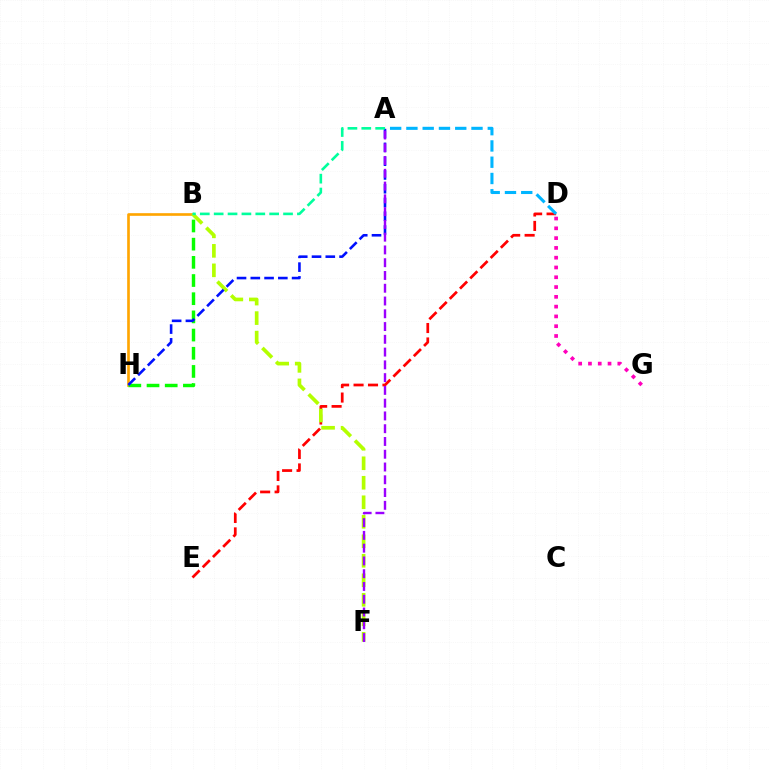{('B', 'H'): [{'color': '#ffa500', 'line_style': 'solid', 'thickness': 1.91}, {'color': '#08ff00', 'line_style': 'dashed', 'thickness': 2.47}], ('D', 'E'): [{'color': '#ff0000', 'line_style': 'dashed', 'thickness': 1.96}], ('B', 'F'): [{'color': '#b3ff00', 'line_style': 'dashed', 'thickness': 2.65}], ('A', 'H'): [{'color': '#0010ff', 'line_style': 'dashed', 'thickness': 1.87}], ('A', 'B'): [{'color': '#00ff9d', 'line_style': 'dashed', 'thickness': 1.88}], ('A', 'D'): [{'color': '#00b5ff', 'line_style': 'dashed', 'thickness': 2.21}], ('D', 'G'): [{'color': '#ff00bd', 'line_style': 'dotted', 'thickness': 2.66}], ('A', 'F'): [{'color': '#9b00ff', 'line_style': 'dashed', 'thickness': 1.73}]}